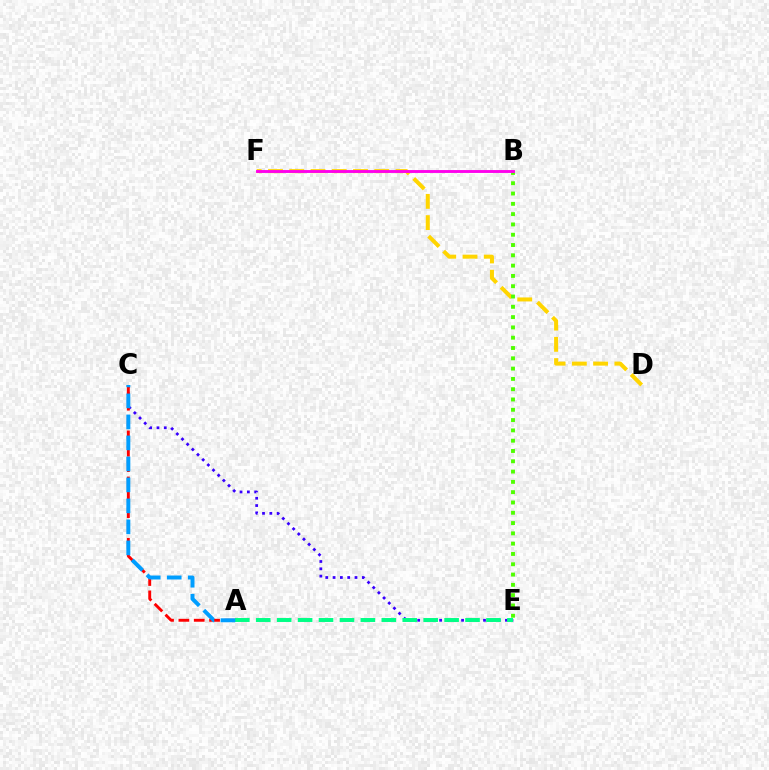{('D', 'F'): [{'color': '#ffd500', 'line_style': 'dashed', 'thickness': 2.89}], ('B', 'E'): [{'color': '#4fff00', 'line_style': 'dotted', 'thickness': 2.8}], ('C', 'E'): [{'color': '#3700ff', 'line_style': 'dotted', 'thickness': 1.99}], ('A', 'C'): [{'color': '#ff0000', 'line_style': 'dashed', 'thickness': 2.08}, {'color': '#009eff', 'line_style': 'dashed', 'thickness': 2.85}], ('B', 'F'): [{'color': '#ff00ed', 'line_style': 'solid', 'thickness': 2.08}], ('A', 'E'): [{'color': '#00ff86', 'line_style': 'dashed', 'thickness': 2.84}]}